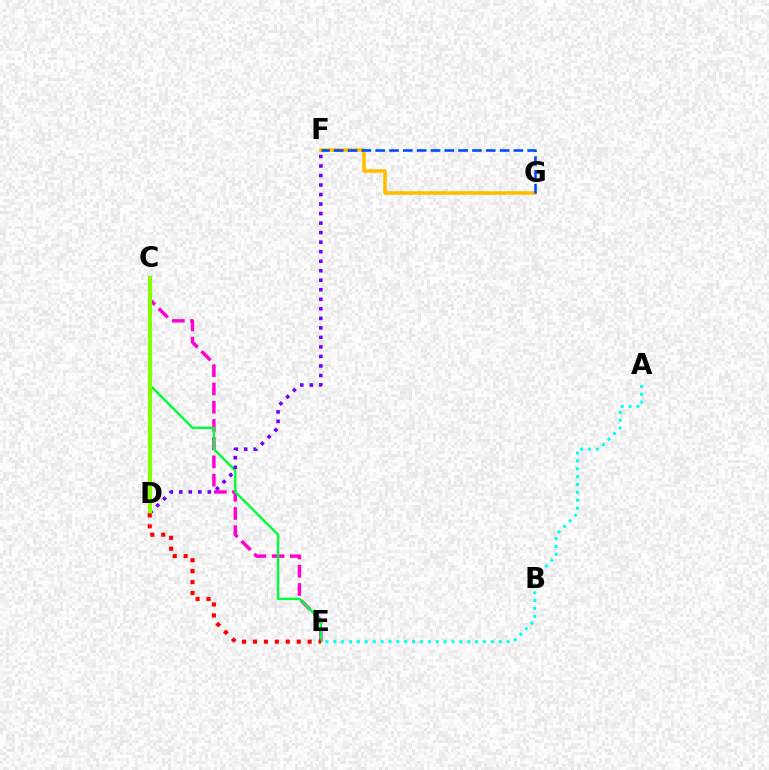{('C', 'E'): [{'color': '#ff00cf', 'line_style': 'dashed', 'thickness': 2.48}, {'color': '#00ff39', 'line_style': 'solid', 'thickness': 1.74}], ('D', 'F'): [{'color': '#7200ff', 'line_style': 'dotted', 'thickness': 2.59}], ('F', 'G'): [{'color': '#ffbd00', 'line_style': 'solid', 'thickness': 2.56}, {'color': '#004bff', 'line_style': 'dashed', 'thickness': 1.88}], ('C', 'D'): [{'color': '#84ff00', 'line_style': 'solid', 'thickness': 2.93}], ('A', 'E'): [{'color': '#00fff6', 'line_style': 'dotted', 'thickness': 2.14}], ('D', 'E'): [{'color': '#ff0000', 'line_style': 'dotted', 'thickness': 2.97}]}